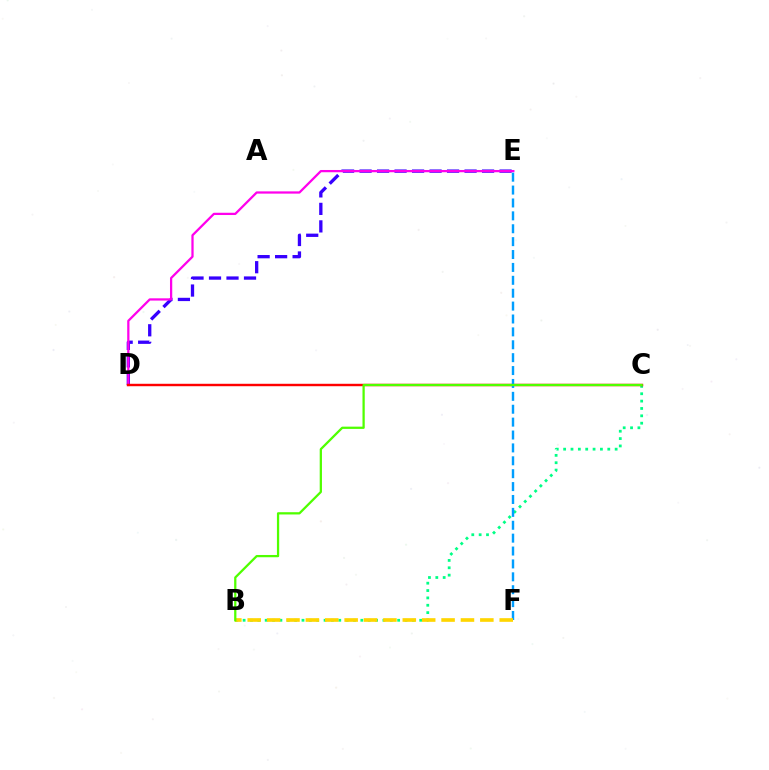{('D', 'E'): [{'color': '#3700ff', 'line_style': 'dashed', 'thickness': 2.38}, {'color': '#ff00ed', 'line_style': 'solid', 'thickness': 1.63}], ('B', 'C'): [{'color': '#00ff86', 'line_style': 'dotted', 'thickness': 2.0}, {'color': '#4fff00', 'line_style': 'solid', 'thickness': 1.63}], ('C', 'D'): [{'color': '#ff0000', 'line_style': 'solid', 'thickness': 1.75}], ('E', 'F'): [{'color': '#009eff', 'line_style': 'dashed', 'thickness': 1.75}], ('B', 'F'): [{'color': '#ffd500', 'line_style': 'dashed', 'thickness': 2.63}]}